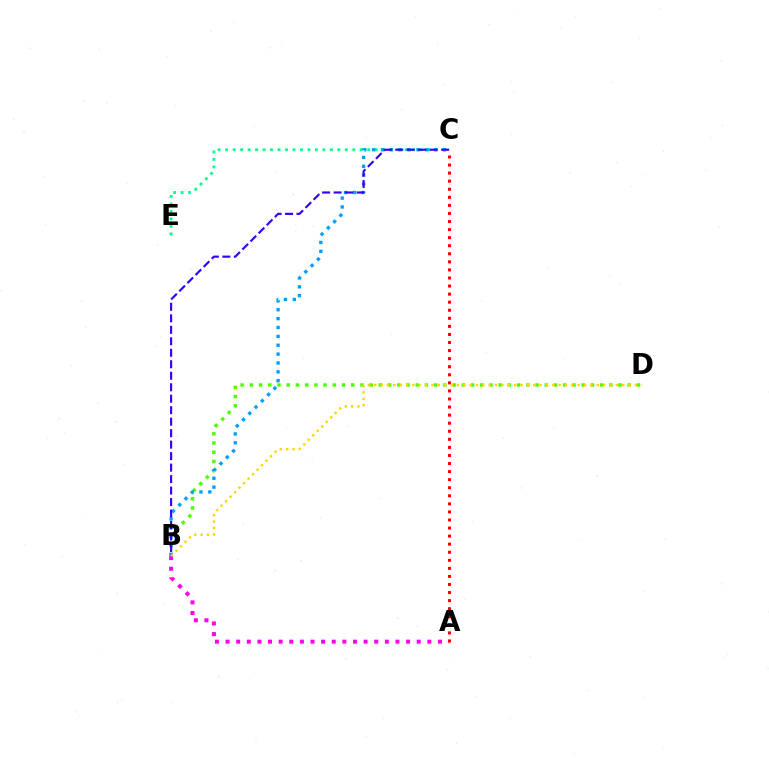{('B', 'D'): [{'color': '#4fff00', 'line_style': 'dotted', 'thickness': 2.5}, {'color': '#ffd500', 'line_style': 'dotted', 'thickness': 1.73}], ('C', 'E'): [{'color': '#00ff86', 'line_style': 'dotted', 'thickness': 2.03}], ('B', 'C'): [{'color': '#009eff', 'line_style': 'dotted', 'thickness': 2.41}, {'color': '#3700ff', 'line_style': 'dashed', 'thickness': 1.56}], ('A', 'B'): [{'color': '#ff00ed', 'line_style': 'dotted', 'thickness': 2.89}], ('A', 'C'): [{'color': '#ff0000', 'line_style': 'dotted', 'thickness': 2.19}]}